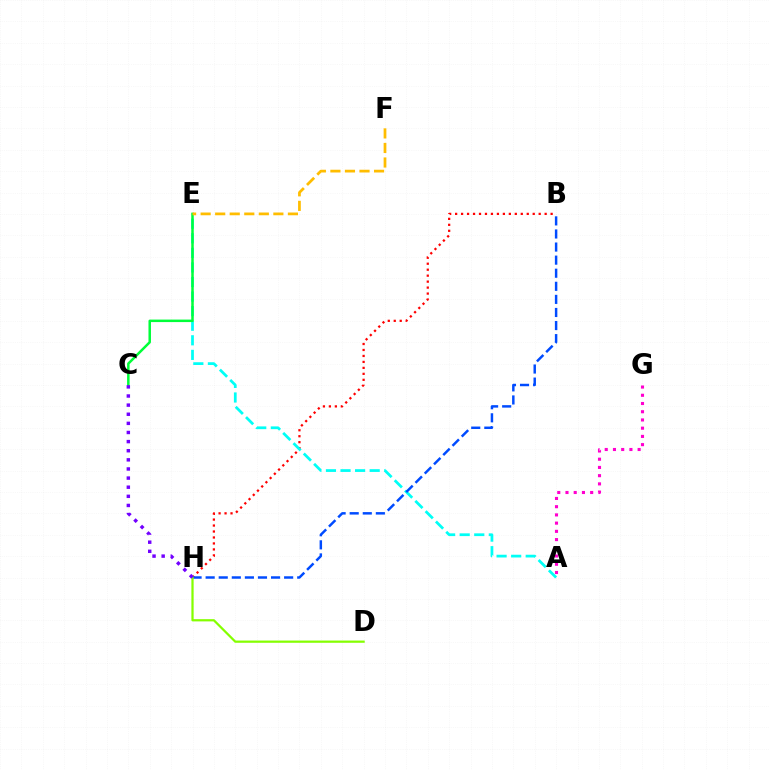{('B', 'H'): [{'color': '#ff0000', 'line_style': 'dotted', 'thickness': 1.62}, {'color': '#004bff', 'line_style': 'dashed', 'thickness': 1.78}], ('A', 'E'): [{'color': '#00fff6', 'line_style': 'dashed', 'thickness': 1.98}], ('A', 'G'): [{'color': '#ff00cf', 'line_style': 'dotted', 'thickness': 2.23}], ('C', 'E'): [{'color': '#00ff39', 'line_style': 'solid', 'thickness': 1.8}], ('E', 'F'): [{'color': '#ffbd00', 'line_style': 'dashed', 'thickness': 1.98}], ('D', 'H'): [{'color': '#84ff00', 'line_style': 'solid', 'thickness': 1.61}], ('C', 'H'): [{'color': '#7200ff', 'line_style': 'dotted', 'thickness': 2.48}]}